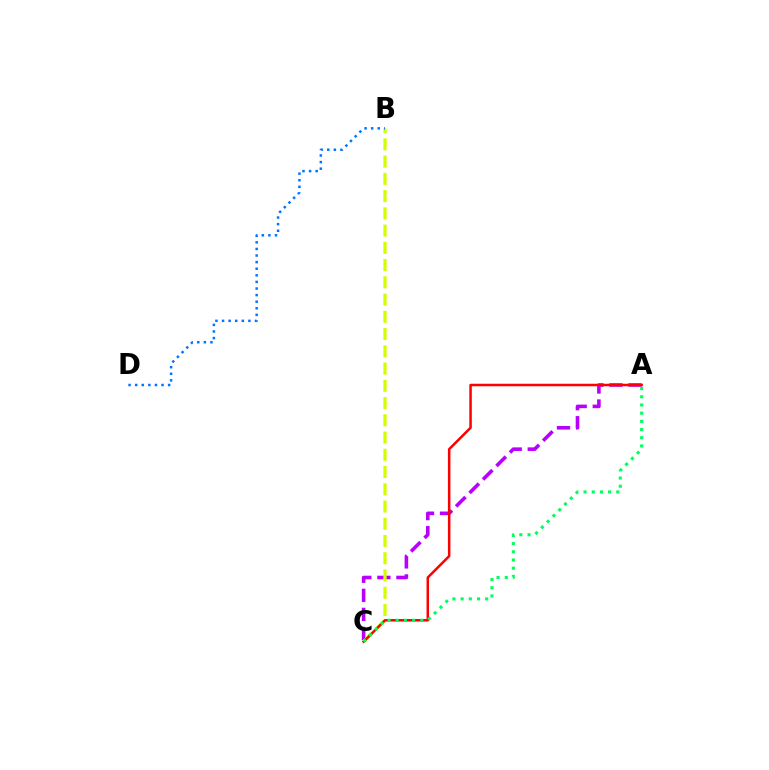{('A', 'C'): [{'color': '#b900ff', 'line_style': 'dashed', 'thickness': 2.59}, {'color': '#ff0000', 'line_style': 'solid', 'thickness': 1.81}, {'color': '#00ff5c', 'line_style': 'dotted', 'thickness': 2.23}], ('B', 'C'): [{'color': '#d1ff00', 'line_style': 'dashed', 'thickness': 2.34}], ('B', 'D'): [{'color': '#0074ff', 'line_style': 'dotted', 'thickness': 1.79}]}